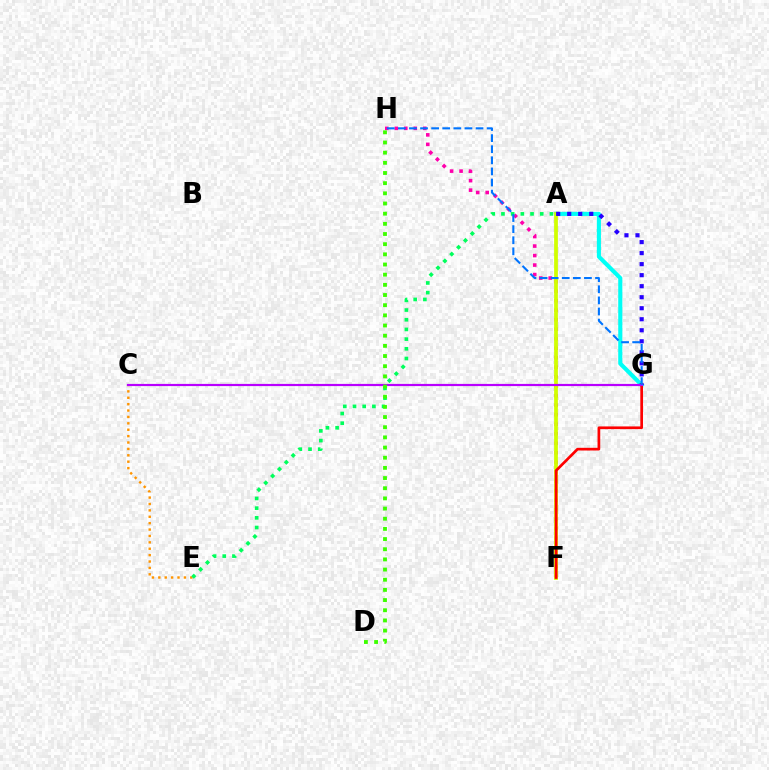{('F', 'H'): [{'color': '#ff00ac', 'line_style': 'dotted', 'thickness': 2.58}], ('A', 'G'): [{'color': '#00fff6', 'line_style': 'solid', 'thickness': 2.96}, {'color': '#2500ff', 'line_style': 'dotted', 'thickness': 2.99}], ('A', 'F'): [{'color': '#d1ff00', 'line_style': 'solid', 'thickness': 2.7}], ('C', 'E'): [{'color': '#ff9400', 'line_style': 'dotted', 'thickness': 1.74}], ('A', 'E'): [{'color': '#00ff5c', 'line_style': 'dotted', 'thickness': 2.63}], ('F', 'G'): [{'color': '#ff0000', 'line_style': 'solid', 'thickness': 1.95}], ('C', 'G'): [{'color': '#b900ff', 'line_style': 'solid', 'thickness': 1.57}], ('G', 'H'): [{'color': '#0074ff', 'line_style': 'dashed', 'thickness': 1.51}], ('D', 'H'): [{'color': '#3dff00', 'line_style': 'dotted', 'thickness': 2.76}]}